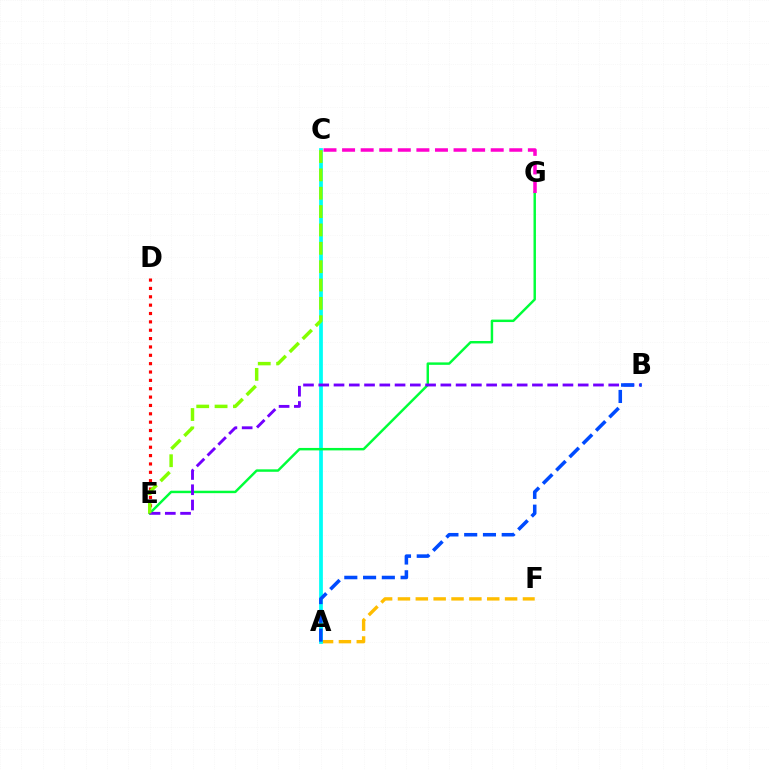{('A', 'F'): [{'color': '#ffbd00', 'line_style': 'dashed', 'thickness': 2.43}], ('A', 'C'): [{'color': '#00fff6', 'line_style': 'solid', 'thickness': 2.7}], ('E', 'G'): [{'color': '#00ff39', 'line_style': 'solid', 'thickness': 1.76}], ('D', 'E'): [{'color': '#ff0000', 'line_style': 'dotted', 'thickness': 2.27}], ('B', 'E'): [{'color': '#7200ff', 'line_style': 'dashed', 'thickness': 2.07}], ('A', 'B'): [{'color': '#004bff', 'line_style': 'dashed', 'thickness': 2.55}], ('C', 'E'): [{'color': '#84ff00', 'line_style': 'dashed', 'thickness': 2.49}], ('C', 'G'): [{'color': '#ff00cf', 'line_style': 'dashed', 'thickness': 2.52}]}